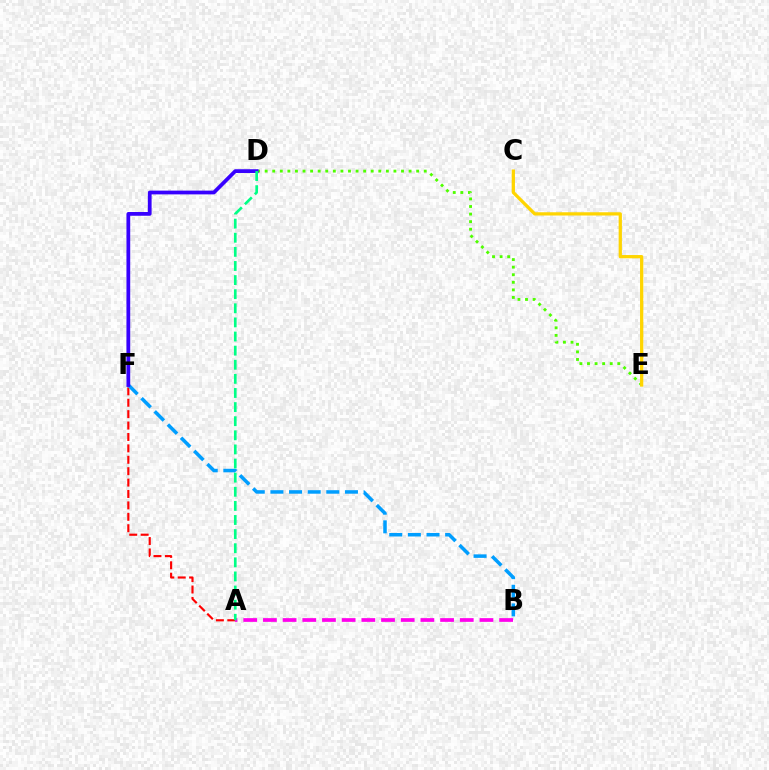{('A', 'F'): [{'color': '#ff0000', 'line_style': 'dashed', 'thickness': 1.55}], ('B', 'F'): [{'color': '#009eff', 'line_style': 'dashed', 'thickness': 2.53}], ('D', 'E'): [{'color': '#4fff00', 'line_style': 'dotted', 'thickness': 2.06}], ('C', 'E'): [{'color': '#ffd500', 'line_style': 'solid', 'thickness': 2.35}], ('D', 'F'): [{'color': '#3700ff', 'line_style': 'solid', 'thickness': 2.71}], ('A', 'B'): [{'color': '#ff00ed', 'line_style': 'dashed', 'thickness': 2.67}], ('A', 'D'): [{'color': '#00ff86', 'line_style': 'dashed', 'thickness': 1.92}]}